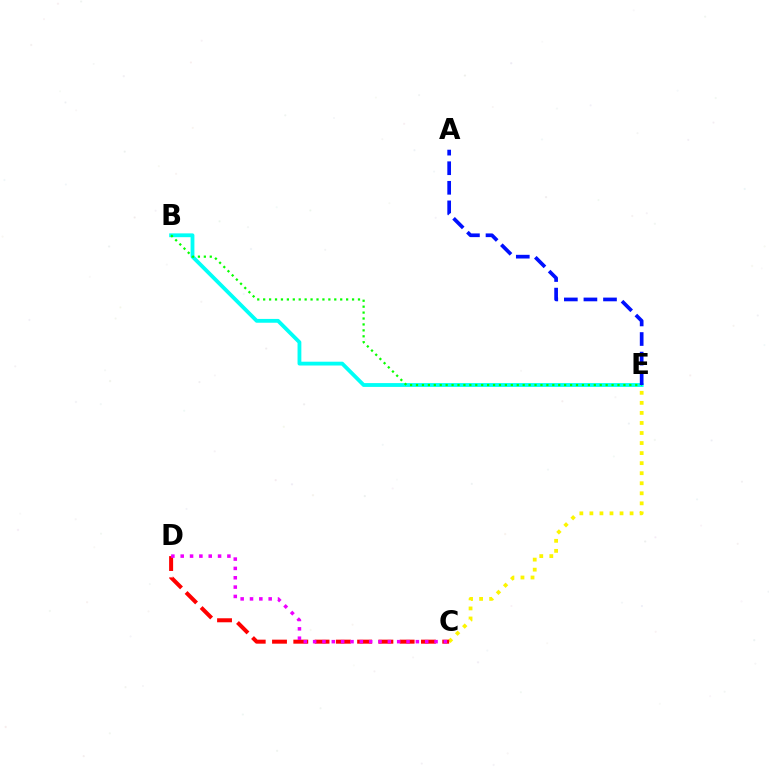{('C', 'E'): [{'color': '#fcf500', 'line_style': 'dotted', 'thickness': 2.73}], ('C', 'D'): [{'color': '#ff0000', 'line_style': 'dashed', 'thickness': 2.89}, {'color': '#ee00ff', 'line_style': 'dotted', 'thickness': 2.54}], ('B', 'E'): [{'color': '#00fff6', 'line_style': 'solid', 'thickness': 2.75}, {'color': '#08ff00', 'line_style': 'dotted', 'thickness': 1.61}], ('A', 'E'): [{'color': '#0010ff', 'line_style': 'dashed', 'thickness': 2.66}]}